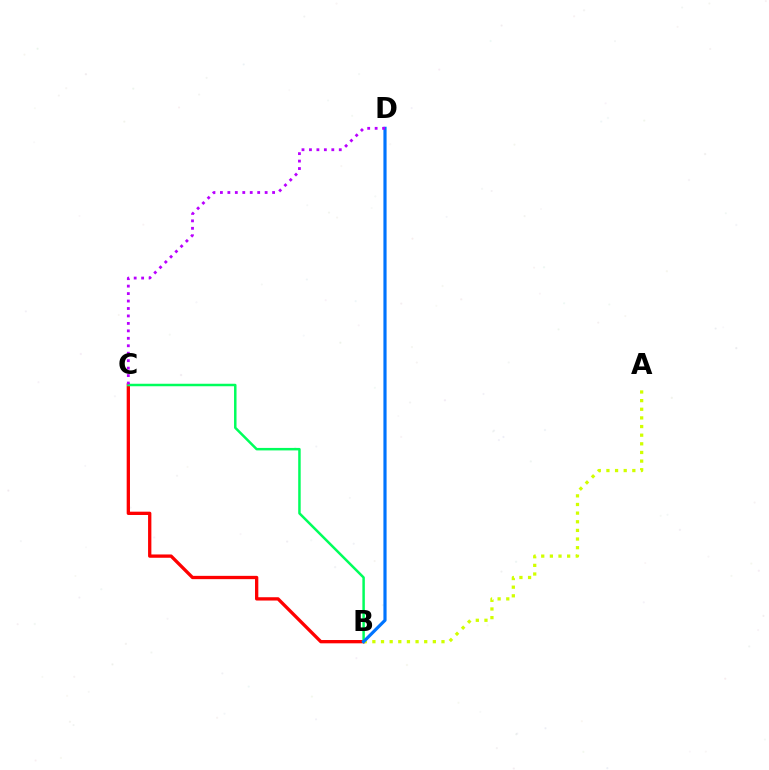{('B', 'C'): [{'color': '#ff0000', 'line_style': 'solid', 'thickness': 2.38}, {'color': '#00ff5c', 'line_style': 'solid', 'thickness': 1.79}], ('A', 'B'): [{'color': '#d1ff00', 'line_style': 'dotted', 'thickness': 2.35}], ('B', 'D'): [{'color': '#0074ff', 'line_style': 'solid', 'thickness': 2.29}], ('C', 'D'): [{'color': '#b900ff', 'line_style': 'dotted', 'thickness': 2.03}]}